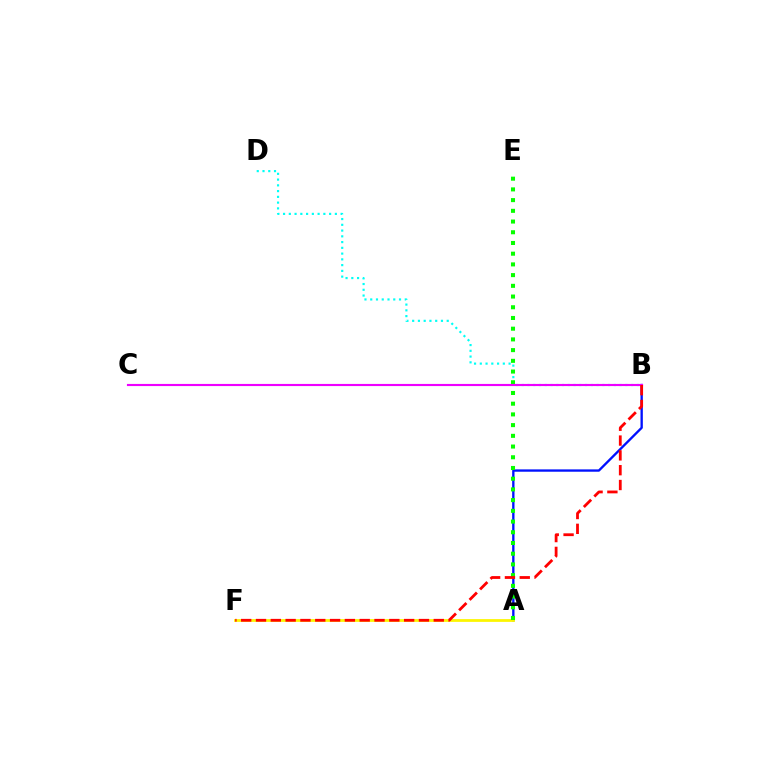{('A', 'B'): [{'color': '#0010ff', 'line_style': 'solid', 'thickness': 1.68}], ('B', 'D'): [{'color': '#00fff6', 'line_style': 'dotted', 'thickness': 1.56}], ('A', 'F'): [{'color': '#fcf500', 'line_style': 'solid', 'thickness': 1.99}], ('A', 'E'): [{'color': '#08ff00', 'line_style': 'dotted', 'thickness': 2.91}], ('B', 'C'): [{'color': '#ee00ff', 'line_style': 'solid', 'thickness': 1.54}], ('B', 'F'): [{'color': '#ff0000', 'line_style': 'dashed', 'thickness': 2.01}]}